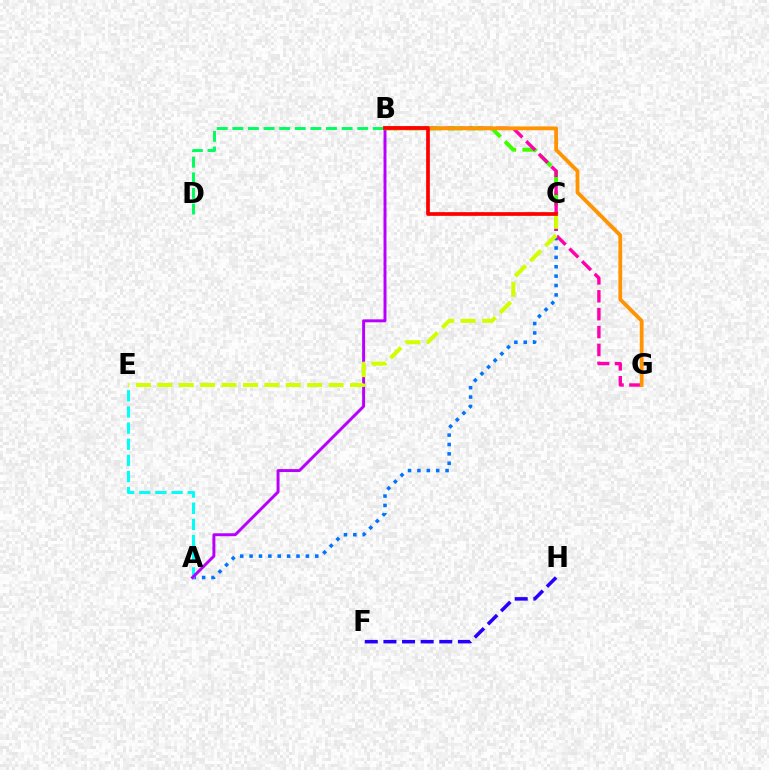{('A', 'C'): [{'color': '#0074ff', 'line_style': 'dotted', 'thickness': 2.55}], ('B', 'C'): [{'color': '#3dff00', 'line_style': 'dashed', 'thickness': 2.84}, {'color': '#ff0000', 'line_style': 'solid', 'thickness': 2.67}], ('B', 'G'): [{'color': '#ff00ac', 'line_style': 'dashed', 'thickness': 2.43}, {'color': '#ff9400', 'line_style': 'solid', 'thickness': 2.74}], ('A', 'E'): [{'color': '#00fff6', 'line_style': 'dashed', 'thickness': 2.19}], ('A', 'B'): [{'color': '#b900ff', 'line_style': 'solid', 'thickness': 2.12}], ('C', 'E'): [{'color': '#d1ff00', 'line_style': 'dashed', 'thickness': 2.91}], ('B', 'D'): [{'color': '#00ff5c', 'line_style': 'dashed', 'thickness': 2.12}], ('F', 'H'): [{'color': '#2500ff', 'line_style': 'dashed', 'thickness': 2.53}]}